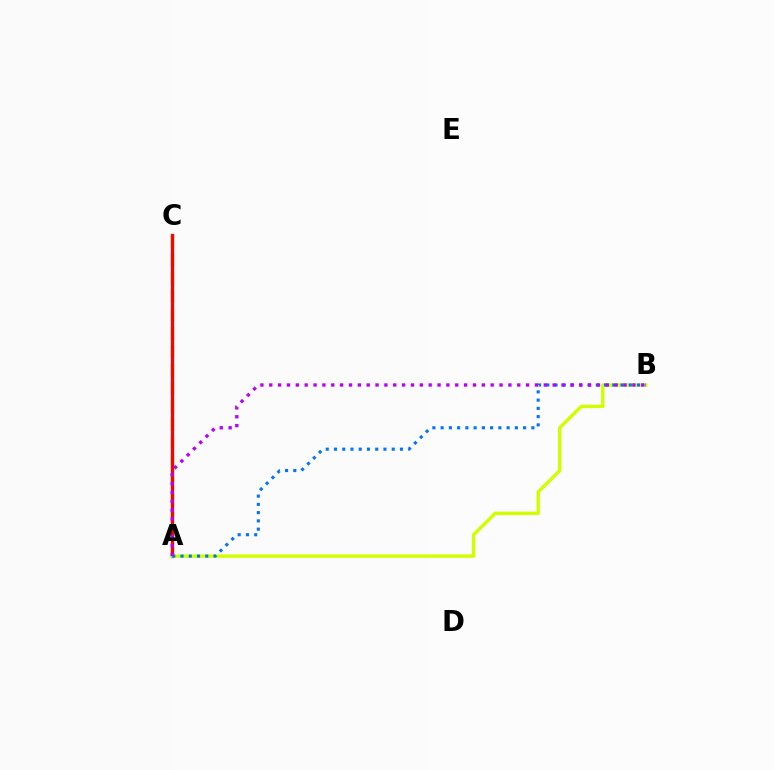{('A', 'C'): [{'color': '#00ff5c', 'line_style': 'dashed', 'thickness': 2.48}, {'color': '#ff0000', 'line_style': 'solid', 'thickness': 2.35}], ('A', 'B'): [{'color': '#d1ff00', 'line_style': 'solid', 'thickness': 2.46}, {'color': '#0074ff', 'line_style': 'dotted', 'thickness': 2.24}, {'color': '#b900ff', 'line_style': 'dotted', 'thickness': 2.41}]}